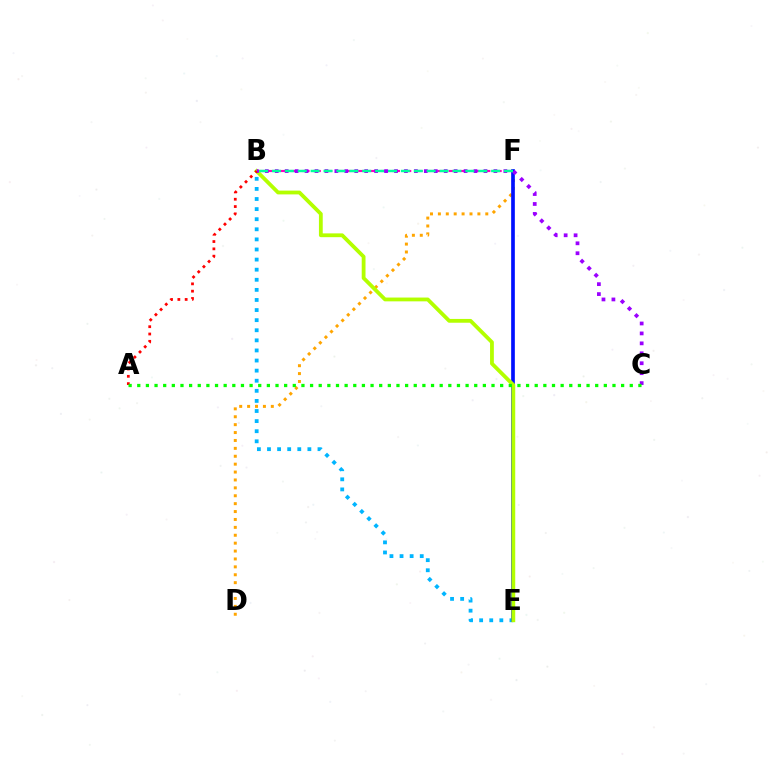{('D', 'F'): [{'color': '#ffa500', 'line_style': 'dotted', 'thickness': 2.15}], ('B', 'E'): [{'color': '#00b5ff', 'line_style': 'dotted', 'thickness': 2.74}, {'color': '#b3ff00', 'line_style': 'solid', 'thickness': 2.74}], ('E', 'F'): [{'color': '#0010ff', 'line_style': 'solid', 'thickness': 2.65}], ('B', 'F'): [{'color': '#ff00bd', 'line_style': 'dashed', 'thickness': 1.54}, {'color': '#00ff9d', 'line_style': 'dashed', 'thickness': 1.75}], ('B', 'C'): [{'color': '#9b00ff', 'line_style': 'dotted', 'thickness': 2.7}], ('A', 'B'): [{'color': '#ff0000', 'line_style': 'dotted', 'thickness': 1.99}], ('A', 'C'): [{'color': '#08ff00', 'line_style': 'dotted', 'thickness': 2.35}]}